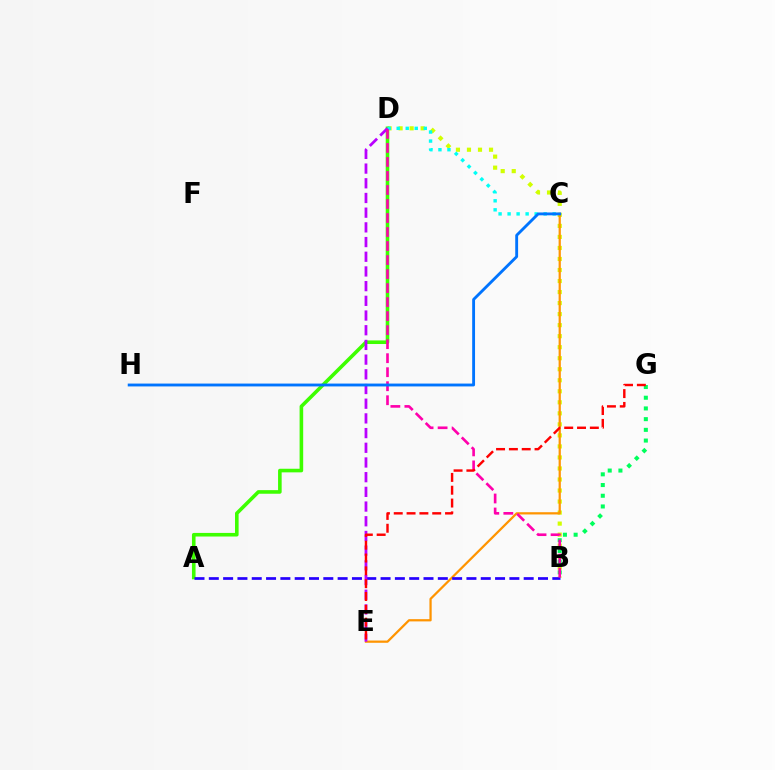{('B', 'D'): [{'color': '#d1ff00', 'line_style': 'dotted', 'thickness': 3.0}, {'color': '#ff00ac', 'line_style': 'dashed', 'thickness': 1.9}], ('B', 'G'): [{'color': '#00ff5c', 'line_style': 'dotted', 'thickness': 2.91}], ('A', 'D'): [{'color': '#3dff00', 'line_style': 'solid', 'thickness': 2.59}], ('C', 'D'): [{'color': '#00fff6', 'line_style': 'dotted', 'thickness': 2.45}], ('C', 'E'): [{'color': '#ff9400', 'line_style': 'solid', 'thickness': 1.62}], ('A', 'B'): [{'color': '#2500ff', 'line_style': 'dashed', 'thickness': 1.94}], ('D', 'E'): [{'color': '#b900ff', 'line_style': 'dashed', 'thickness': 2.0}], ('C', 'H'): [{'color': '#0074ff', 'line_style': 'solid', 'thickness': 2.06}], ('E', 'G'): [{'color': '#ff0000', 'line_style': 'dashed', 'thickness': 1.74}]}